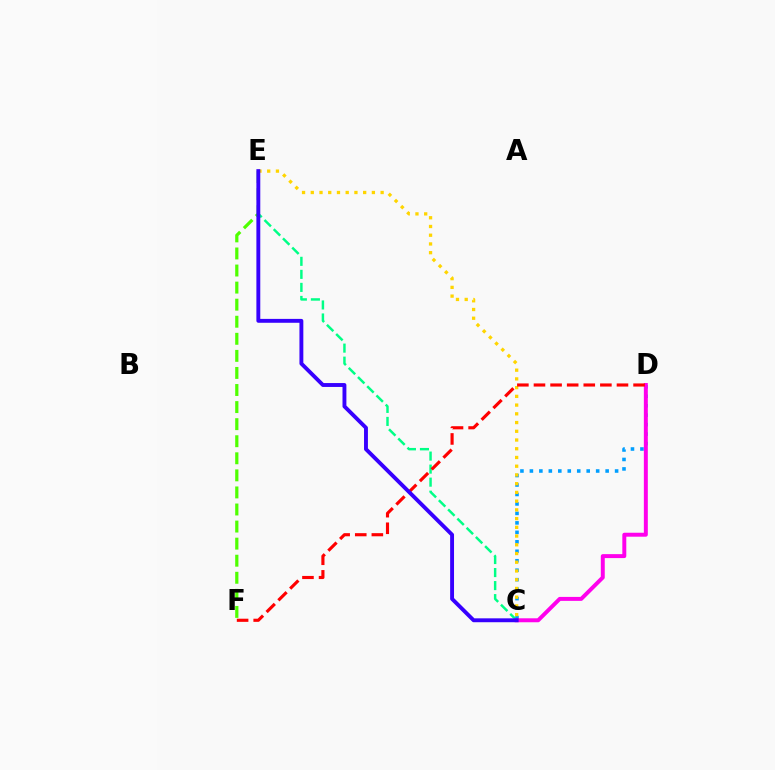{('C', 'E'): [{'color': '#00ff86', 'line_style': 'dashed', 'thickness': 1.77}, {'color': '#ffd500', 'line_style': 'dotted', 'thickness': 2.37}, {'color': '#3700ff', 'line_style': 'solid', 'thickness': 2.8}], ('C', 'D'): [{'color': '#009eff', 'line_style': 'dotted', 'thickness': 2.57}, {'color': '#ff00ed', 'line_style': 'solid', 'thickness': 2.85}], ('E', 'F'): [{'color': '#4fff00', 'line_style': 'dashed', 'thickness': 2.32}], ('D', 'F'): [{'color': '#ff0000', 'line_style': 'dashed', 'thickness': 2.26}]}